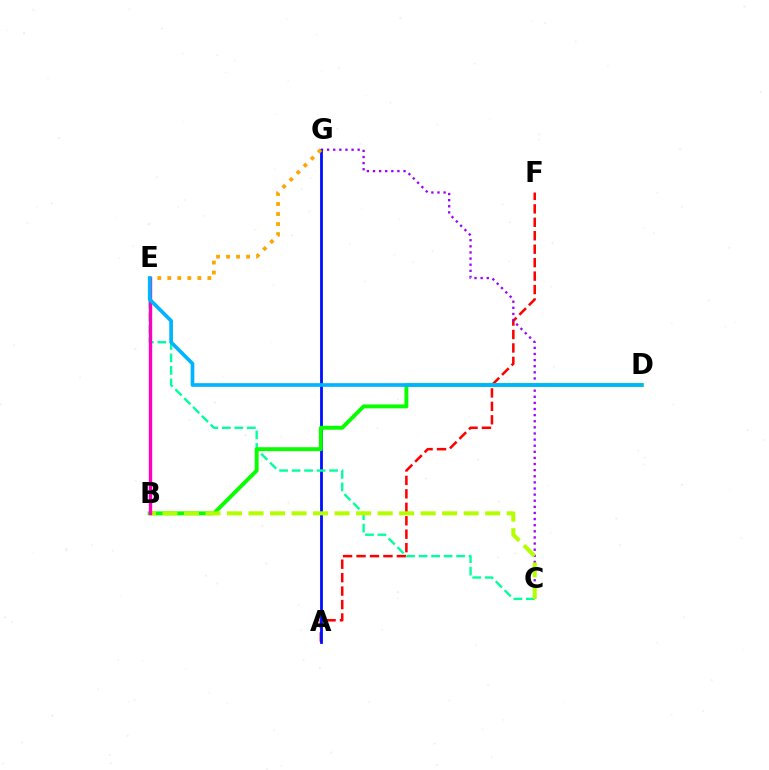{('A', 'F'): [{'color': '#ff0000', 'line_style': 'dashed', 'thickness': 1.83}], ('C', 'G'): [{'color': '#9b00ff', 'line_style': 'dotted', 'thickness': 1.66}], ('A', 'G'): [{'color': '#0010ff', 'line_style': 'solid', 'thickness': 2.02}], ('C', 'E'): [{'color': '#00ff9d', 'line_style': 'dashed', 'thickness': 1.7}], ('B', 'D'): [{'color': '#08ff00', 'line_style': 'solid', 'thickness': 2.82}], ('E', 'G'): [{'color': '#ffa500', 'line_style': 'dotted', 'thickness': 2.72}], ('B', 'C'): [{'color': '#b3ff00', 'line_style': 'dashed', 'thickness': 2.92}], ('B', 'E'): [{'color': '#ff00bd', 'line_style': 'solid', 'thickness': 2.43}], ('D', 'E'): [{'color': '#00b5ff', 'line_style': 'solid', 'thickness': 2.65}]}